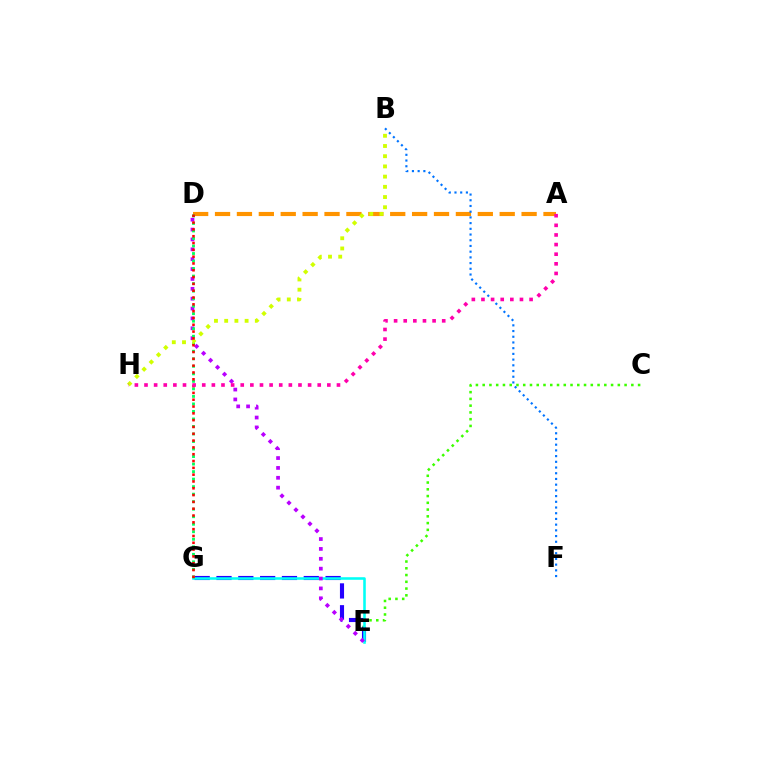{('A', 'D'): [{'color': '#ff9400', 'line_style': 'dashed', 'thickness': 2.97}], ('C', 'E'): [{'color': '#3dff00', 'line_style': 'dotted', 'thickness': 1.84}], ('E', 'G'): [{'color': '#2500ff', 'line_style': 'dashed', 'thickness': 2.96}, {'color': '#00fff6', 'line_style': 'solid', 'thickness': 1.85}], ('D', 'E'): [{'color': '#b900ff', 'line_style': 'dotted', 'thickness': 2.68}], ('B', 'F'): [{'color': '#0074ff', 'line_style': 'dotted', 'thickness': 1.55}], ('D', 'G'): [{'color': '#00ff5c', 'line_style': 'dotted', 'thickness': 2.04}, {'color': '#ff0000', 'line_style': 'dotted', 'thickness': 1.85}], ('B', 'H'): [{'color': '#d1ff00', 'line_style': 'dotted', 'thickness': 2.77}], ('A', 'H'): [{'color': '#ff00ac', 'line_style': 'dotted', 'thickness': 2.61}]}